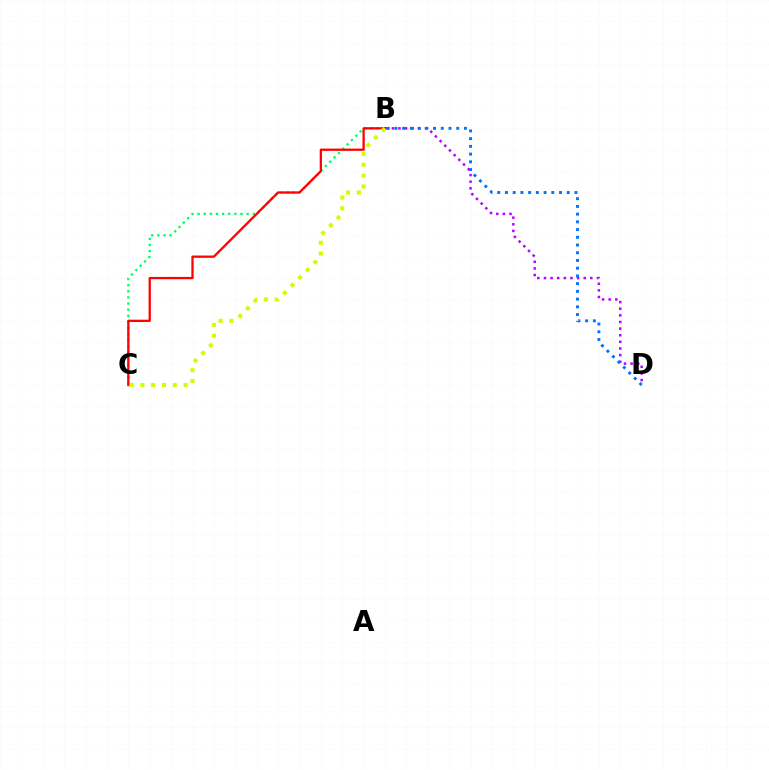{('B', 'D'): [{'color': '#b900ff', 'line_style': 'dotted', 'thickness': 1.8}, {'color': '#0074ff', 'line_style': 'dotted', 'thickness': 2.1}], ('B', 'C'): [{'color': '#00ff5c', 'line_style': 'dotted', 'thickness': 1.67}, {'color': '#ff0000', 'line_style': 'solid', 'thickness': 1.64}, {'color': '#d1ff00', 'line_style': 'dotted', 'thickness': 2.94}]}